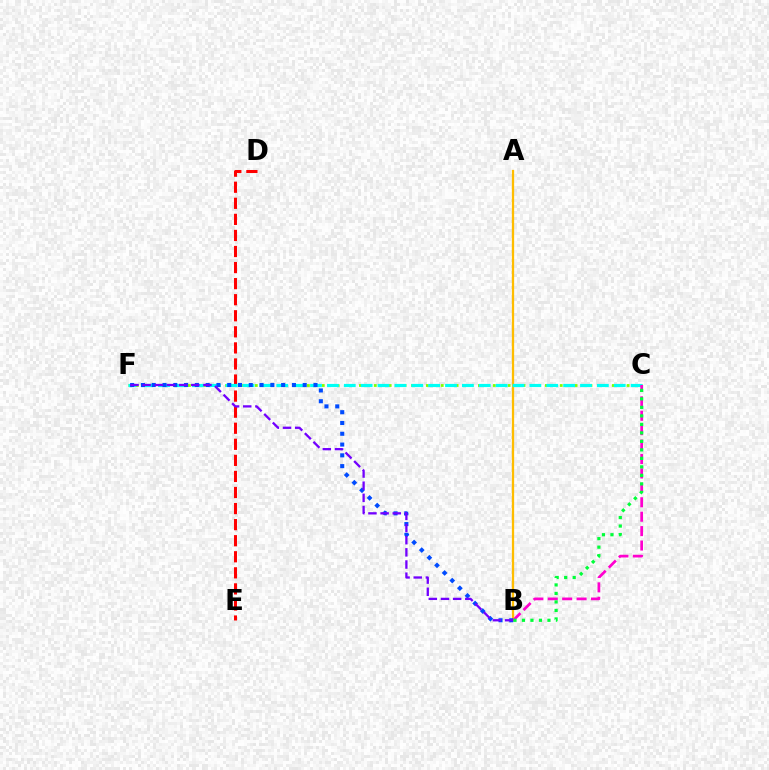{('D', 'E'): [{'color': '#ff0000', 'line_style': 'dashed', 'thickness': 2.18}], ('A', 'B'): [{'color': '#ffbd00', 'line_style': 'solid', 'thickness': 1.64}], ('C', 'F'): [{'color': '#84ff00', 'line_style': 'dotted', 'thickness': 2.02}, {'color': '#00fff6', 'line_style': 'dashed', 'thickness': 2.29}], ('B', 'F'): [{'color': '#004bff', 'line_style': 'dotted', 'thickness': 2.93}, {'color': '#7200ff', 'line_style': 'dashed', 'thickness': 1.65}], ('B', 'C'): [{'color': '#ff00cf', 'line_style': 'dashed', 'thickness': 1.96}, {'color': '#00ff39', 'line_style': 'dotted', 'thickness': 2.31}]}